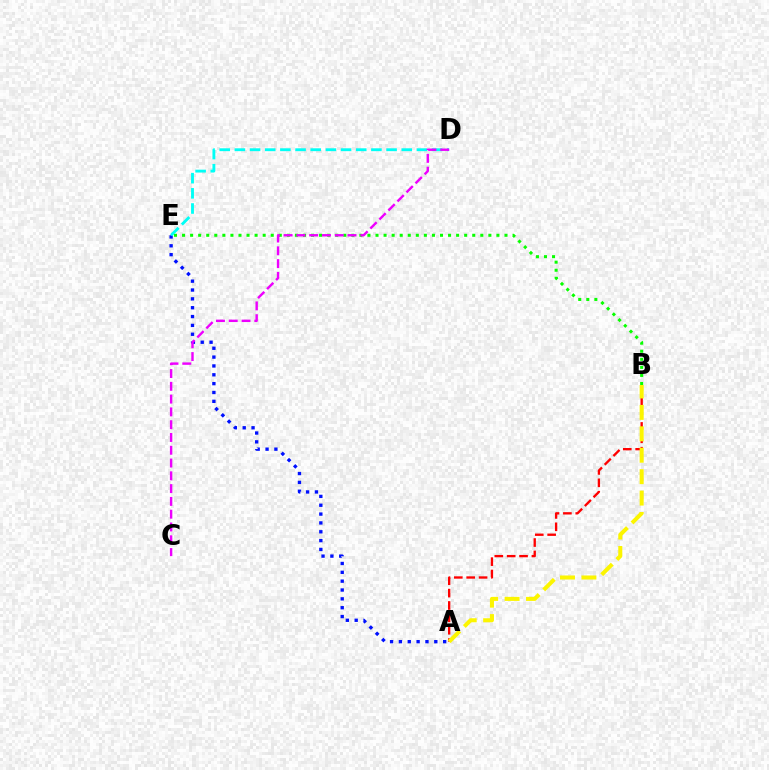{('B', 'E'): [{'color': '#08ff00', 'line_style': 'dotted', 'thickness': 2.19}], ('A', 'E'): [{'color': '#0010ff', 'line_style': 'dotted', 'thickness': 2.4}], ('A', 'B'): [{'color': '#ff0000', 'line_style': 'dashed', 'thickness': 1.68}, {'color': '#fcf500', 'line_style': 'dashed', 'thickness': 2.91}], ('D', 'E'): [{'color': '#00fff6', 'line_style': 'dashed', 'thickness': 2.06}], ('C', 'D'): [{'color': '#ee00ff', 'line_style': 'dashed', 'thickness': 1.74}]}